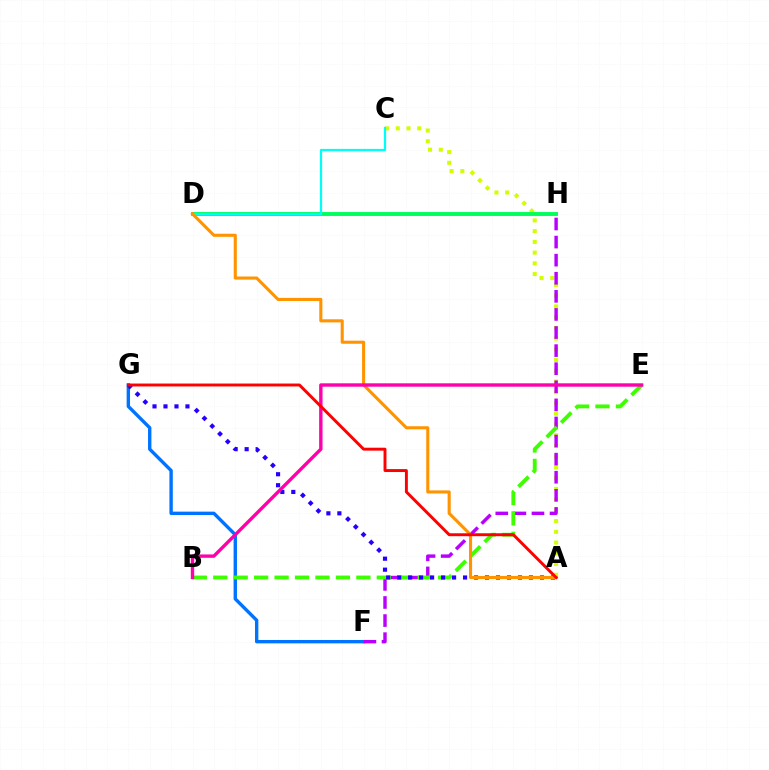{('A', 'C'): [{'color': '#d1ff00', 'line_style': 'dotted', 'thickness': 2.92}], ('F', 'G'): [{'color': '#0074ff', 'line_style': 'solid', 'thickness': 2.44}], ('D', 'H'): [{'color': '#00ff5c', 'line_style': 'solid', 'thickness': 2.81}], ('F', 'H'): [{'color': '#b900ff', 'line_style': 'dashed', 'thickness': 2.46}], ('C', 'D'): [{'color': '#00fff6', 'line_style': 'solid', 'thickness': 1.61}], ('B', 'E'): [{'color': '#3dff00', 'line_style': 'dashed', 'thickness': 2.78}, {'color': '#ff00ac', 'line_style': 'solid', 'thickness': 2.43}], ('A', 'G'): [{'color': '#2500ff', 'line_style': 'dotted', 'thickness': 2.98}, {'color': '#ff0000', 'line_style': 'solid', 'thickness': 2.11}], ('A', 'D'): [{'color': '#ff9400', 'line_style': 'solid', 'thickness': 2.22}]}